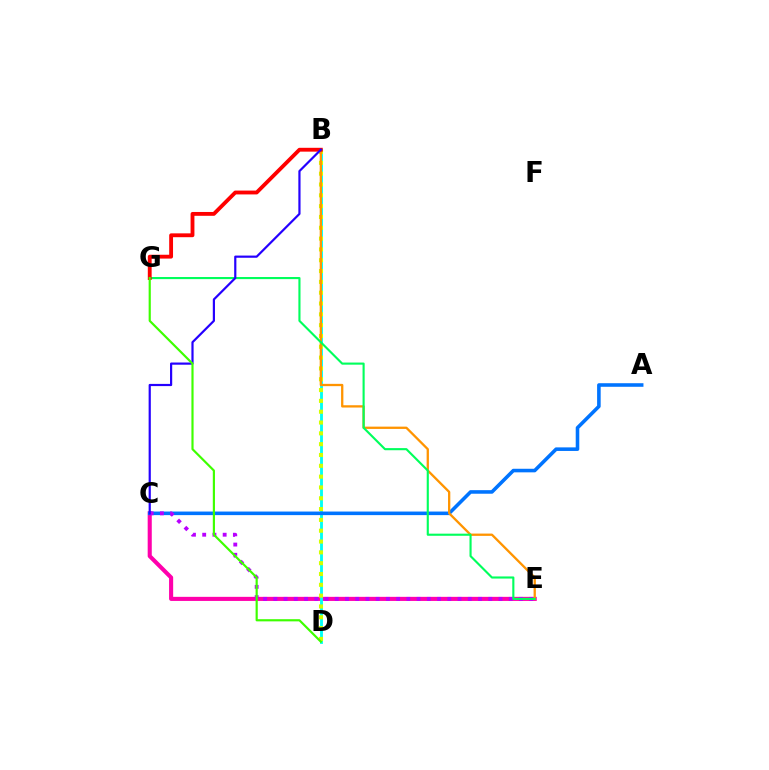{('C', 'E'): [{'color': '#ff00ac', 'line_style': 'solid', 'thickness': 2.95}, {'color': '#b900ff', 'line_style': 'dotted', 'thickness': 2.78}], ('B', 'D'): [{'color': '#00fff6', 'line_style': 'solid', 'thickness': 2.05}, {'color': '#d1ff00', 'line_style': 'dotted', 'thickness': 2.94}], ('A', 'C'): [{'color': '#0074ff', 'line_style': 'solid', 'thickness': 2.57}], ('B', 'E'): [{'color': '#ff9400', 'line_style': 'solid', 'thickness': 1.65}], ('E', 'G'): [{'color': '#00ff5c', 'line_style': 'solid', 'thickness': 1.53}], ('B', 'G'): [{'color': '#ff0000', 'line_style': 'solid', 'thickness': 2.77}], ('B', 'C'): [{'color': '#2500ff', 'line_style': 'solid', 'thickness': 1.58}], ('D', 'G'): [{'color': '#3dff00', 'line_style': 'solid', 'thickness': 1.56}]}